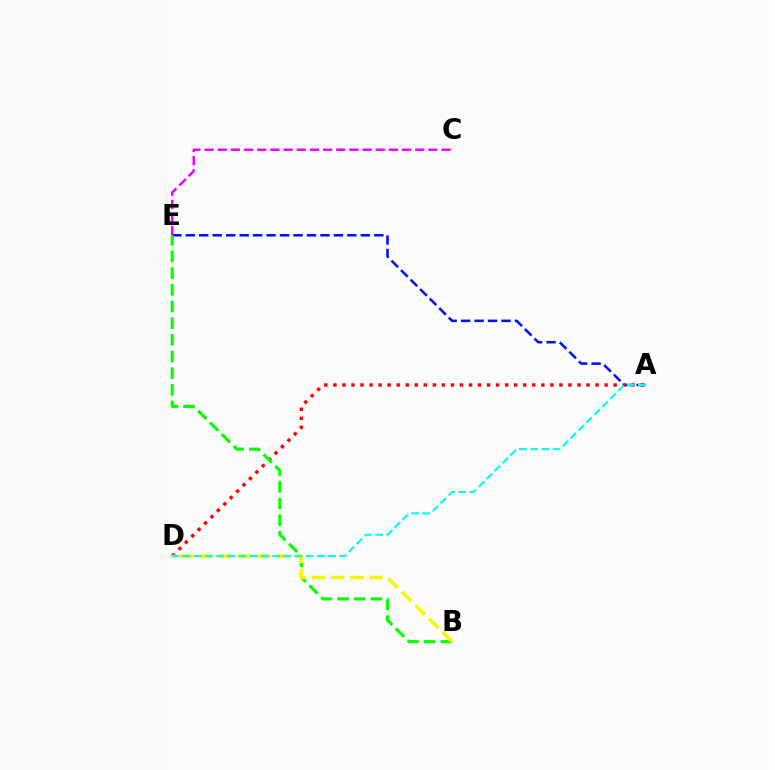{('A', 'E'): [{'color': '#0010ff', 'line_style': 'dashed', 'thickness': 1.83}], ('A', 'D'): [{'color': '#ff0000', 'line_style': 'dotted', 'thickness': 2.46}, {'color': '#00fff6', 'line_style': 'dashed', 'thickness': 1.52}], ('B', 'E'): [{'color': '#08ff00', 'line_style': 'dashed', 'thickness': 2.27}], ('B', 'D'): [{'color': '#fcf500', 'line_style': 'dashed', 'thickness': 2.6}], ('C', 'E'): [{'color': '#ee00ff', 'line_style': 'dashed', 'thickness': 1.79}]}